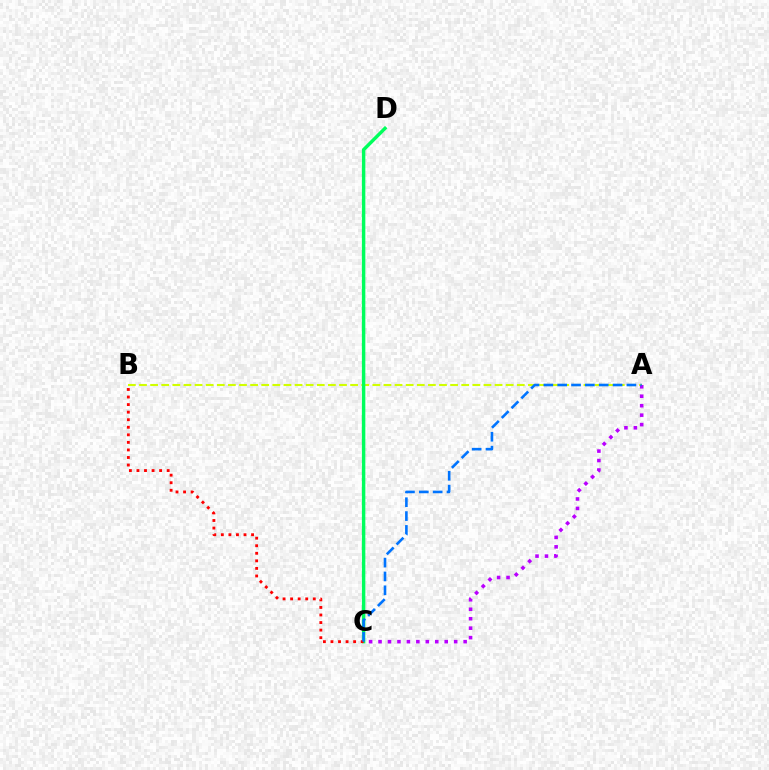{('A', 'B'): [{'color': '#d1ff00', 'line_style': 'dashed', 'thickness': 1.51}], ('C', 'D'): [{'color': '#00ff5c', 'line_style': 'solid', 'thickness': 2.48}], ('A', 'C'): [{'color': '#b900ff', 'line_style': 'dotted', 'thickness': 2.57}, {'color': '#0074ff', 'line_style': 'dashed', 'thickness': 1.88}], ('B', 'C'): [{'color': '#ff0000', 'line_style': 'dotted', 'thickness': 2.05}]}